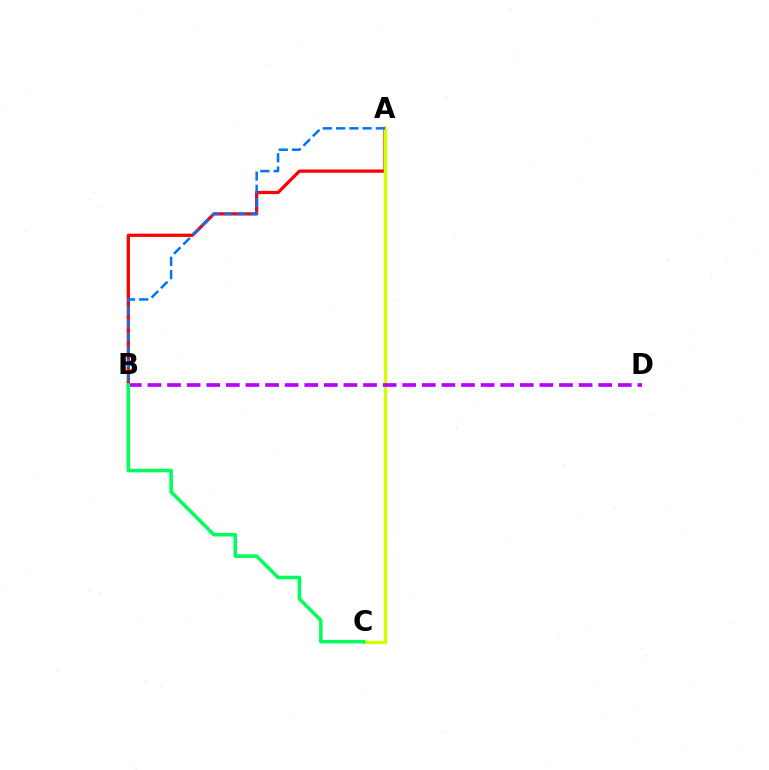{('A', 'B'): [{'color': '#ff0000', 'line_style': 'solid', 'thickness': 2.34}, {'color': '#0074ff', 'line_style': 'dashed', 'thickness': 1.8}], ('A', 'C'): [{'color': '#d1ff00', 'line_style': 'solid', 'thickness': 2.45}], ('B', 'D'): [{'color': '#b900ff', 'line_style': 'dashed', 'thickness': 2.66}], ('B', 'C'): [{'color': '#00ff5c', 'line_style': 'solid', 'thickness': 2.55}]}